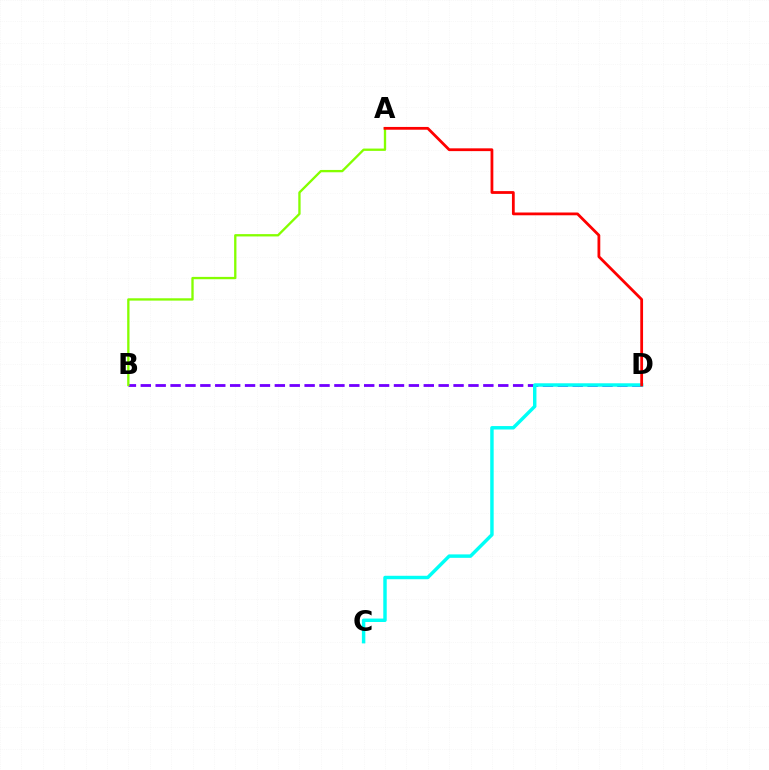{('B', 'D'): [{'color': '#7200ff', 'line_style': 'dashed', 'thickness': 2.02}], ('A', 'B'): [{'color': '#84ff00', 'line_style': 'solid', 'thickness': 1.67}], ('C', 'D'): [{'color': '#00fff6', 'line_style': 'solid', 'thickness': 2.48}], ('A', 'D'): [{'color': '#ff0000', 'line_style': 'solid', 'thickness': 2.0}]}